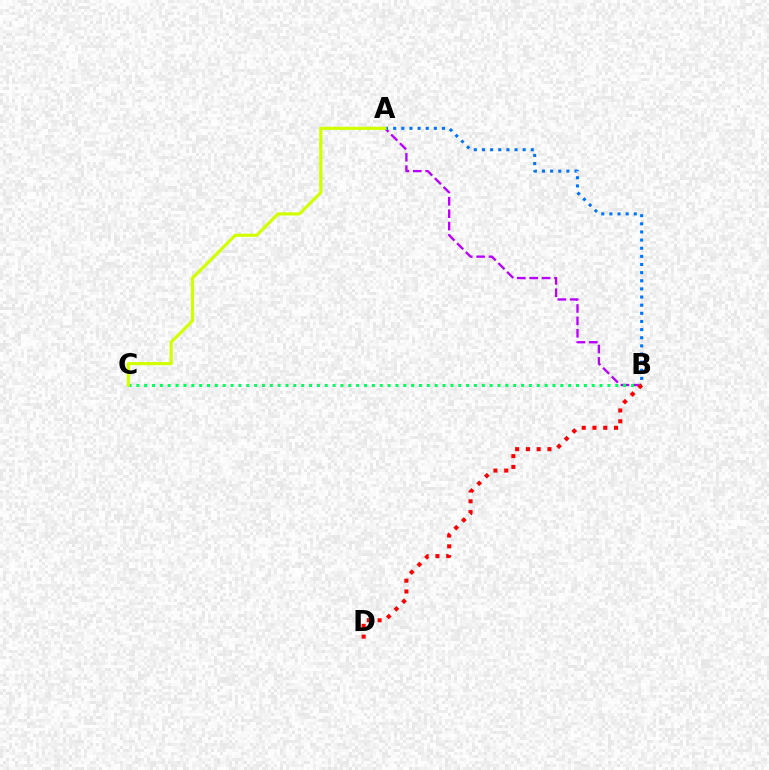{('A', 'B'): [{'color': '#b900ff', 'line_style': 'dashed', 'thickness': 1.68}, {'color': '#0074ff', 'line_style': 'dotted', 'thickness': 2.21}], ('B', 'C'): [{'color': '#00ff5c', 'line_style': 'dotted', 'thickness': 2.13}], ('A', 'C'): [{'color': '#d1ff00', 'line_style': 'solid', 'thickness': 2.27}], ('B', 'D'): [{'color': '#ff0000', 'line_style': 'dotted', 'thickness': 2.93}]}